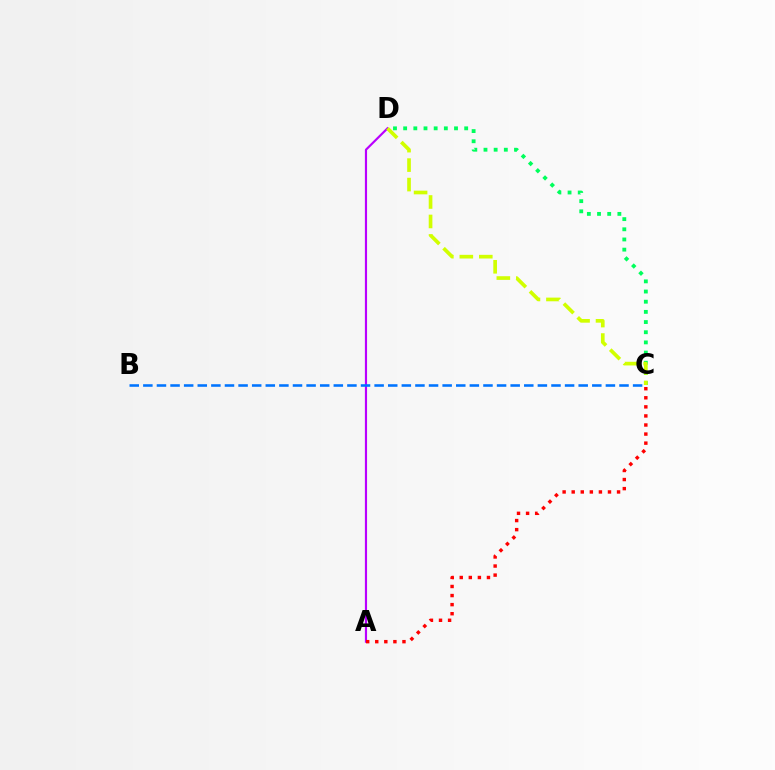{('C', 'D'): [{'color': '#00ff5c', 'line_style': 'dotted', 'thickness': 2.76}, {'color': '#d1ff00', 'line_style': 'dashed', 'thickness': 2.64}], ('A', 'D'): [{'color': '#b900ff', 'line_style': 'solid', 'thickness': 1.56}], ('B', 'C'): [{'color': '#0074ff', 'line_style': 'dashed', 'thickness': 1.85}], ('A', 'C'): [{'color': '#ff0000', 'line_style': 'dotted', 'thickness': 2.46}]}